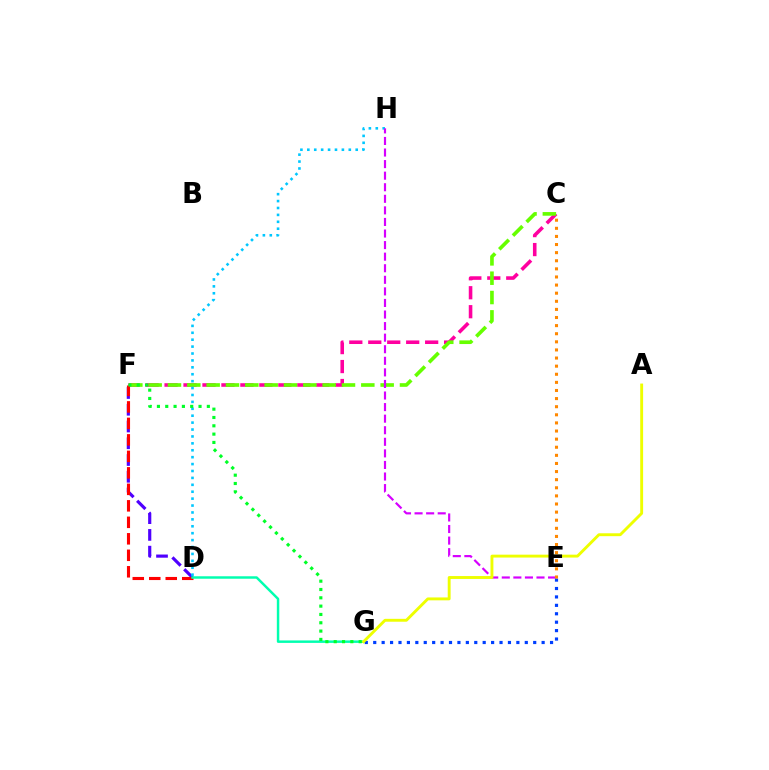{('D', 'F'): [{'color': '#4f00ff', 'line_style': 'dashed', 'thickness': 2.28}, {'color': '#ff0000', 'line_style': 'dashed', 'thickness': 2.24}], ('C', 'F'): [{'color': '#ff00a0', 'line_style': 'dashed', 'thickness': 2.58}, {'color': '#66ff00', 'line_style': 'dashed', 'thickness': 2.63}], ('D', 'H'): [{'color': '#00c7ff', 'line_style': 'dotted', 'thickness': 1.88}], ('E', 'H'): [{'color': '#d600ff', 'line_style': 'dashed', 'thickness': 1.57}], ('D', 'G'): [{'color': '#00ffaf', 'line_style': 'solid', 'thickness': 1.77}], ('E', 'G'): [{'color': '#003fff', 'line_style': 'dotted', 'thickness': 2.29}], ('A', 'G'): [{'color': '#eeff00', 'line_style': 'solid', 'thickness': 2.08}], ('C', 'E'): [{'color': '#ff8800', 'line_style': 'dotted', 'thickness': 2.2}], ('F', 'G'): [{'color': '#00ff27', 'line_style': 'dotted', 'thickness': 2.26}]}